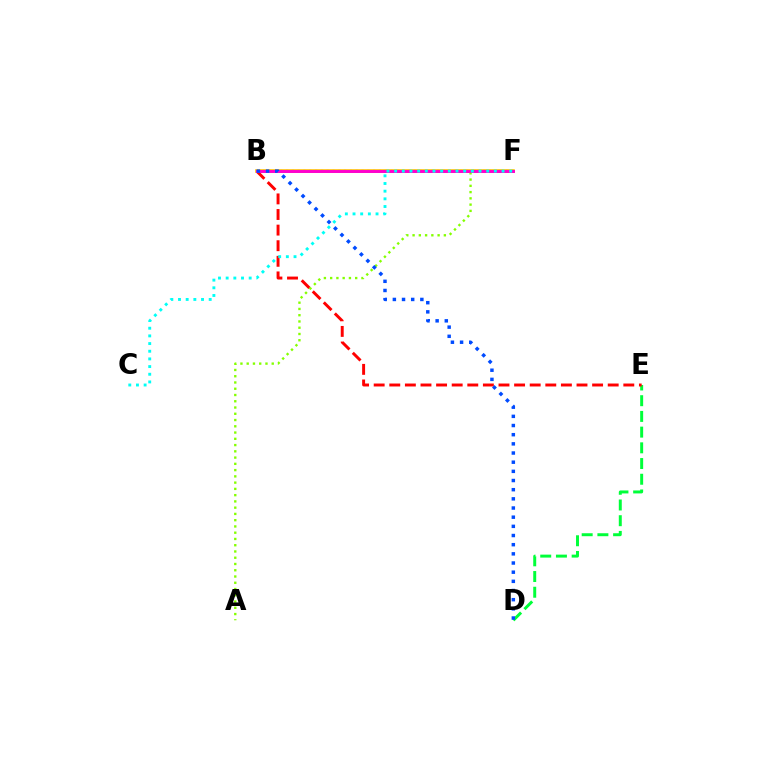{('D', 'E'): [{'color': '#00ff39', 'line_style': 'dashed', 'thickness': 2.13}], ('B', 'E'): [{'color': '#ff0000', 'line_style': 'dashed', 'thickness': 2.12}], ('B', 'F'): [{'color': '#7200ff', 'line_style': 'dotted', 'thickness': 1.58}, {'color': '#ffbd00', 'line_style': 'solid', 'thickness': 2.57}, {'color': '#ff00cf', 'line_style': 'solid', 'thickness': 2.12}], ('A', 'F'): [{'color': '#84ff00', 'line_style': 'dotted', 'thickness': 1.7}], ('B', 'D'): [{'color': '#004bff', 'line_style': 'dotted', 'thickness': 2.49}], ('C', 'F'): [{'color': '#00fff6', 'line_style': 'dotted', 'thickness': 2.08}]}